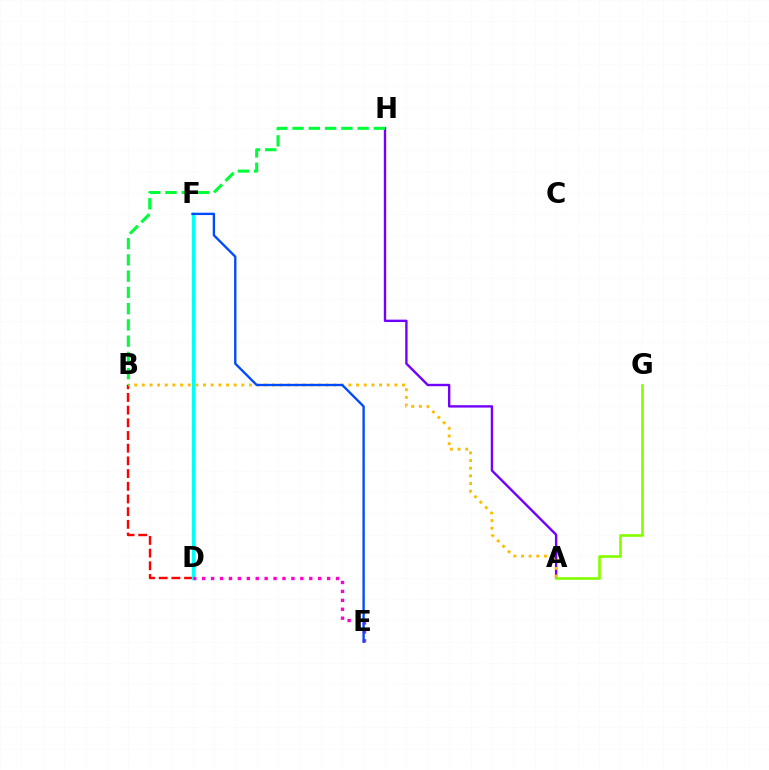{('B', 'D'): [{'color': '#ff0000', 'line_style': 'dashed', 'thickness': 1.72}], ('A', 'H'): [{'color': '#7200ff', 'line_style': 'solid', 'thickness': 1.72}], ('D', 'F'): [{'color': '#00fff6', 'line_style': 'solid', 'thickness': 2.46}], ('A', 'G'): [{'color': '#84ff00', 'line_style': 'solid', 'thickness': 1.92}], ('D', 'E'): [{'color': '#ff00cf', 'line_style': 'dotted', 'thickness': 2.43}], ('A', 'B'): [{'color': '#ffbd00', 'line_style': 'dotted', 'thickness': 2.08}], ('E', 'F'): [{'color': '#004bff', 'line_style': 'solid', 'thickness': 1.69}], ('B', 'H'): [{'color': '#00ff39', 'line_style': 'dashed', 'thickness': 2.21}]}